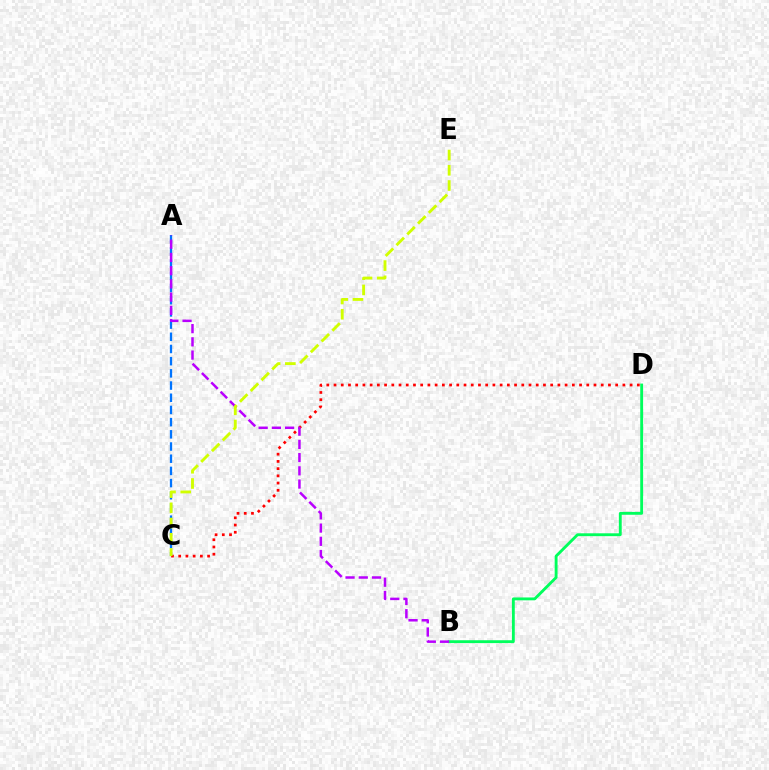{('C', 'D'): [{'color': '#ff0000', 'line_style': 'dotted', 'thickness': 1.96}], ('B', 'D'): [{'color': '#00ff5c', 'line_style': 'solid', 'thickness': 2.06}], ('A', 'C'): [{'color': '#0074ff', 'line_style': 'dashed', 'thickness': 1.66}], ('A', 'B'): [{'color': '#b900ff', 'line_style': 'dashed', 'thickness': 1.8}], ('C', 'E'): [{'color': '#d1ff00', 'line_style': 'dashed', 'thickness': 2.07}]}